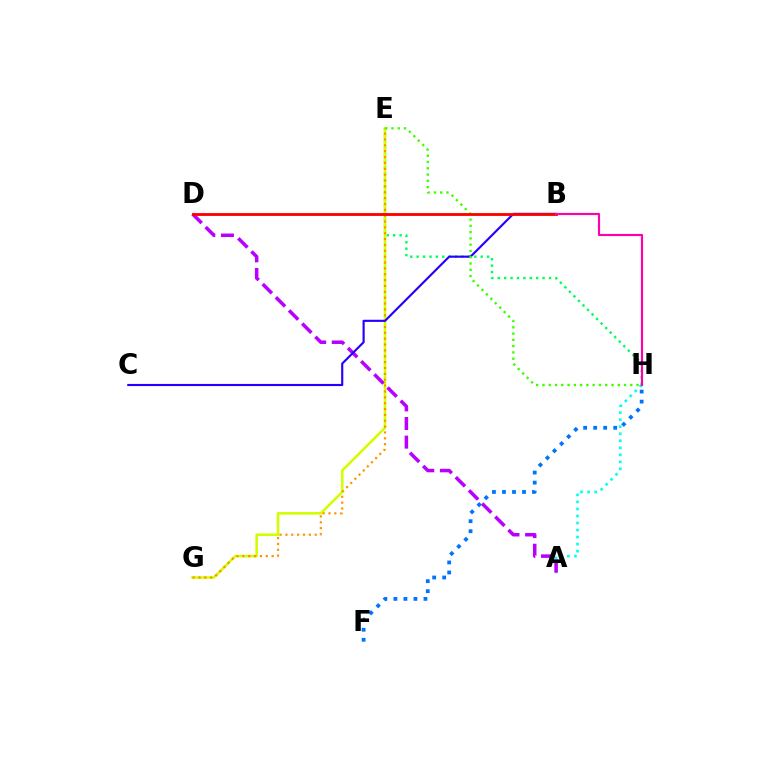{('A', 'H'): [{'color': '#00fff6', 'line_style': 'dotted', 'thickness': 1.91}], ('E', 'H'): [{'color': '#00ff5c', 'line_style': 'dotted', 'thickness': 1.74}, {'color': '#3dff00', 'line_style': 'dotted', 'thickness': 1.7}], ('E', 'G'): [{'color': '#d1ff00', 'line_style': 'solid', 'thickness': 1.87}, {'color': '#ff9400', 'line_style': 'dotted', 'thickness': 1.59}], ('A', 'D'): [{'color': '#b900ff', 'line_style': 'dashed', 'thickness': 2.53}], ('B', 'C'): [{'color': '#2500ff', 'line_style': 'solid', 'thickness': 1.55}], ('B', 'D'): [{'color': '#ff0000', 'line_style': 'solid', 'thickness': 2.04}], ('F', 'H'): [{'color': '#0074ff', 'line_style': 'dotted', 'thickness': 2.72}], ('B', 'H'): [{'color': '#ff00ac', 'line_style': 'solid', 'thickness': 1.54}]}